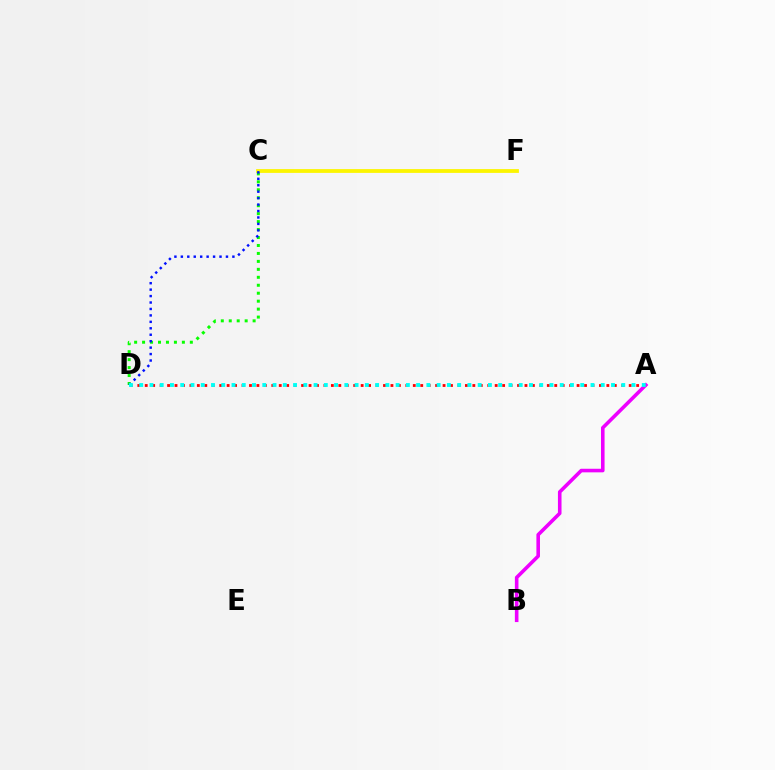{('C', 'F'): [{'color': '#fcf500', 'line_style': 'solid', 'thickness': 2.73}], ('C', 'D'): [{'color': '#08ff00', 'line_style': 'dotted', 'thickness': 2.16}, {'color': '#0010ff', 'line_style': 'dotted', 'thickness': 1.75}], ('A', 'D'): [{'color': '#ff0000', 'line_style': 'dotted', 'thickness': 2.02}, {'color': '#00fff6', 'line_style': 'dotted', 'thickness': 2.79}], ('A', 'B'): [{'color': '#ee00ff', 'line_style': 'solid', 'thickness': 2.58}]}